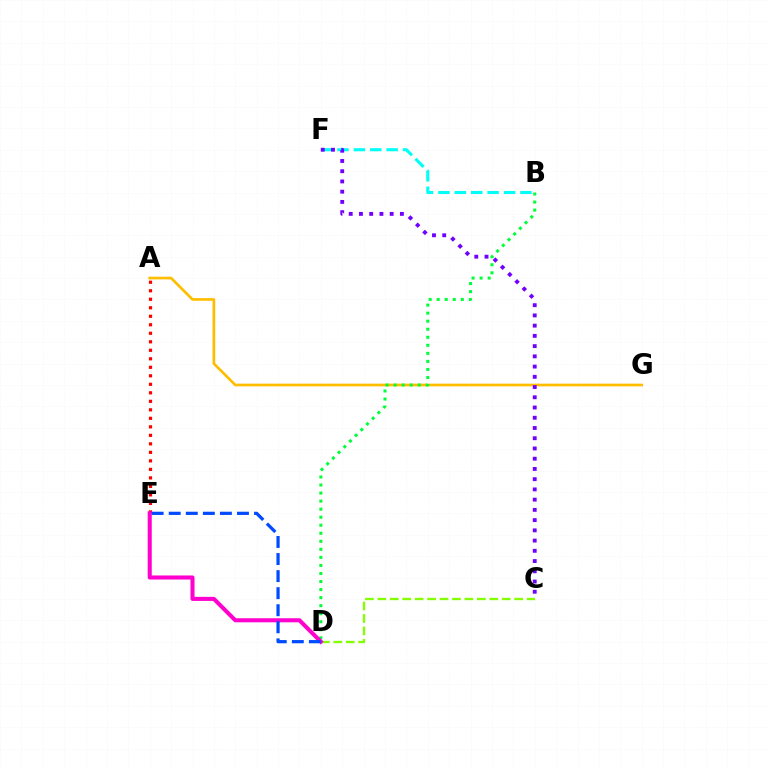{('A', 'G'): [{'color': '#ffbd00', 'line_style': 'solid', 'thickness': 1.94}], ('B', 'F'): [{'color': '#00fff6', 'line_style': 'dashed', 'thickness': 2.23}], ('B', 'D'): [{'color': '#00ff39', 'line_style': 'dotted', 'thickness': 2.18}], ('C', 'F'): [{'color': '#7200ff', 'line_style': 'dotted', 'thickness': 2.78}], ('A', 'E'): [{'color': '#ff0000', 'line_style': 'dotted', 'thickness': 2.31}], ('C', 'D'): [{'color': '#84ff00', 'line_style': 'dashed', 'thickness': 1.69}], ('D', 'E'): [{'color': '#ff00cf', 'line_style': 'solid', 'thickness': 2.93}, {'color': '#004bff', 'line_style': 'dashed', 'thickness': 2.32}]}